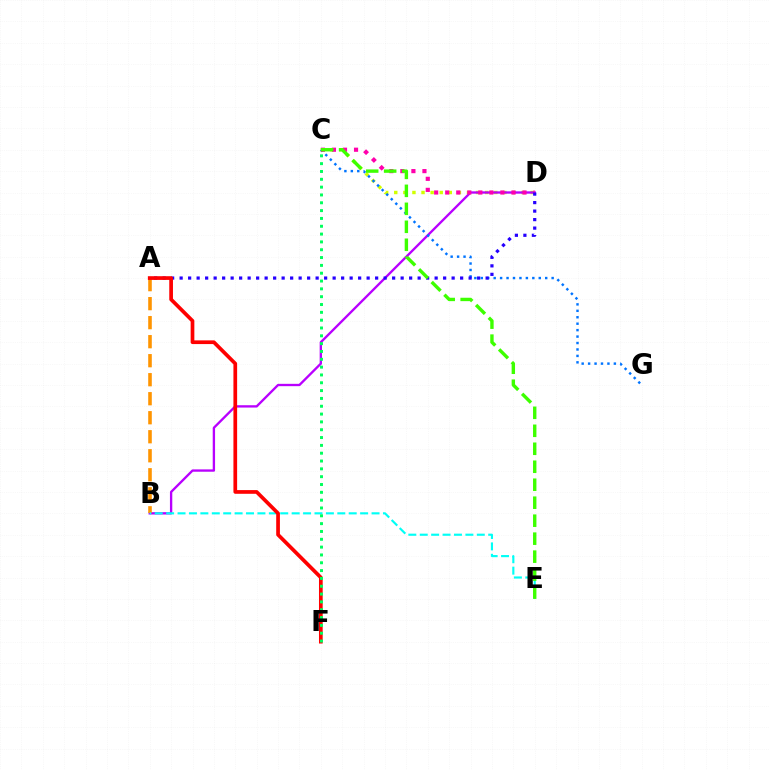{('C', 'D'): [{'color': '#d1ff00', 'line_style': 'dotted', 'thickness': 2.47}, {'color': '#ff00ac', 'line_style': 'dotted', 'thickness': 3.0}], ('B', 'D'): [{'color': '#b900ff', 'line_style': 'solid', 'thickness': 1.68}], ('C', 'G'): [{'color': '#0074ff', 'line_style': 'dotted', 'thickness': 1.75}], ('A', 'B'): [{'color': '#ff9400', 'line_style': 'dashed', 'thickness': 2.58}], ('B', 'E'): [{'color': '#00fff6', 'line_style': 'dashed', 'thickness': 1.55}], ('A', 'D'): [{'color': '#2500ff', 'line_style': 'dotted', 'thickness': 2.31}], ('A', 'F'): [{'color': '#ff0000', 'line_style': 'solid', 'thickness': 2.67}], ('C', 'F'): [{'color': '#00ff5c', 'line_style': 'dotted', 'thickness': 2.13}], ('C', 'E'): [{'color': '#3dff00', 'line_style': 'dashed', 'thickness': 2.44}]}